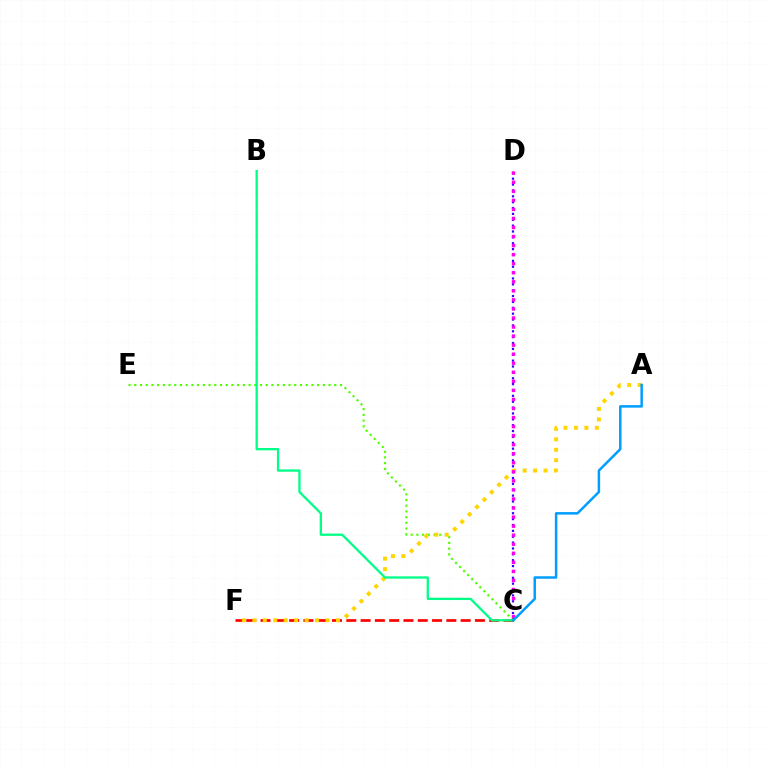{('C', 'D'): [{'color': '#3700ff', 'line_style': 'dotted', 'thickness': 1.59}, {'color': '#ff00ed', 'line_style': 'dotted', 'thickness': 2.46}], ('C', 'E'): [{'color': '#4fff00', 'line_style': 'dotted', 'thickness': 1.55}], ('C', 'F'): [{'color': '#ff0000', 'line_style': 'dashed', 'thickness': 1.94}], ('A', 'F'): [{'color': '#ffd500', 'line_style': 'dotted', 'thickness': 2.84}], ('B', 'C'): [{'color': '#00ff86', 'line_style': 'solid', 'thickness': 1.66}], ('A', 'C'): [{'color': '#009eff', 'line_style': 'solid', 'thickness': 1.8}]}